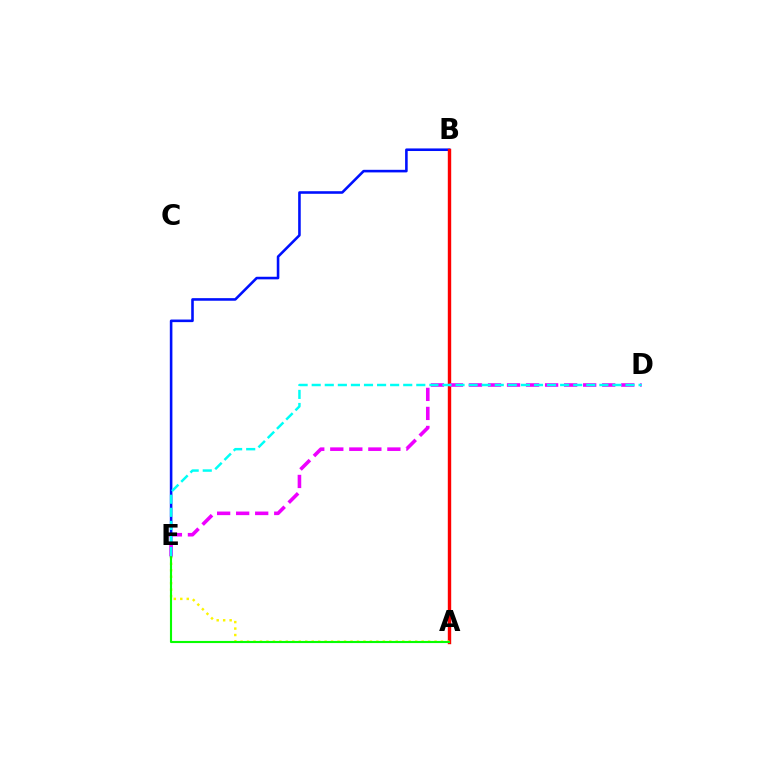{('B', 'E'): [{'color': '#0010ff', 'line_style': 'solid', 'thickness': 1.86}], ('A', 'B'): [{'color': '#ff0000', 'line_style': 'solid', 'thickness': 2.45}], ('A', 'E'): [{'color': '#fcf500', 'line_style': 'dotted', 'thickness': 1.76}, {'color': '#08ff00', 'line_style': 'solid', 'thickness': 1.53}], ('D', 'E'): [{'color': '#ee00ff', 'line_style': 'dashed', 'thickness': 2.59}, {'color': '#00fff6', 'line_style': 'dashed', 'thickness': 1.78}]}